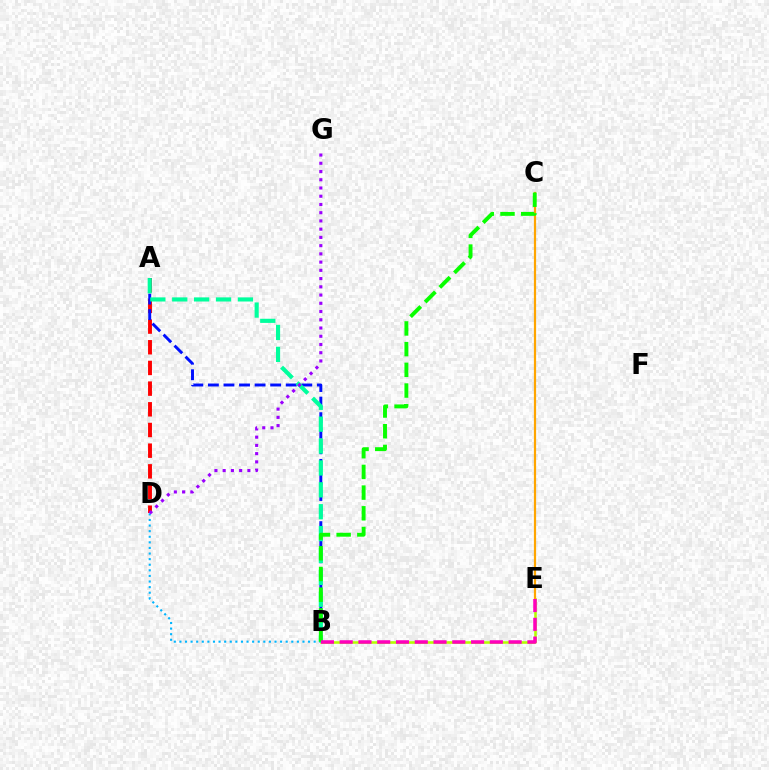{('B', 'E'): [{'color': '#b3ff00', 'line_style': 'solid', 'thickness': 1.86}, {'color': '#ff00bd', 'line_style': 'dashed', 'thickness': 2.55}], ('A', 'D'): [{'color': '#ff0000', 'line_style': 'dashed', 'thickness': 2.81}], ('A', 'B'): [{'color': '#0010ff', 'line_style': 'dashed', 'thickness': 2.11}, {'color': '#00ff9d', 'line_style': 'dashed', 'thickness': 2.97}], ('C', 'E'): [{'color': '#ffa500', 'line_style': 'solid', 'thickness': 1.59}], ('B', 'D'): [{'color': '#00b5ff', 'line_style': 'dotted', 'thickness': 1.52}], ('D', 'G'): [{'color': '#9b00ff', 'line_style': 'dotted', 'thickness': 2.24}], ('B', 'C'): [{'color': '#08ff00', 'line_style': 'dashed', 'thickness': 2.81}]}